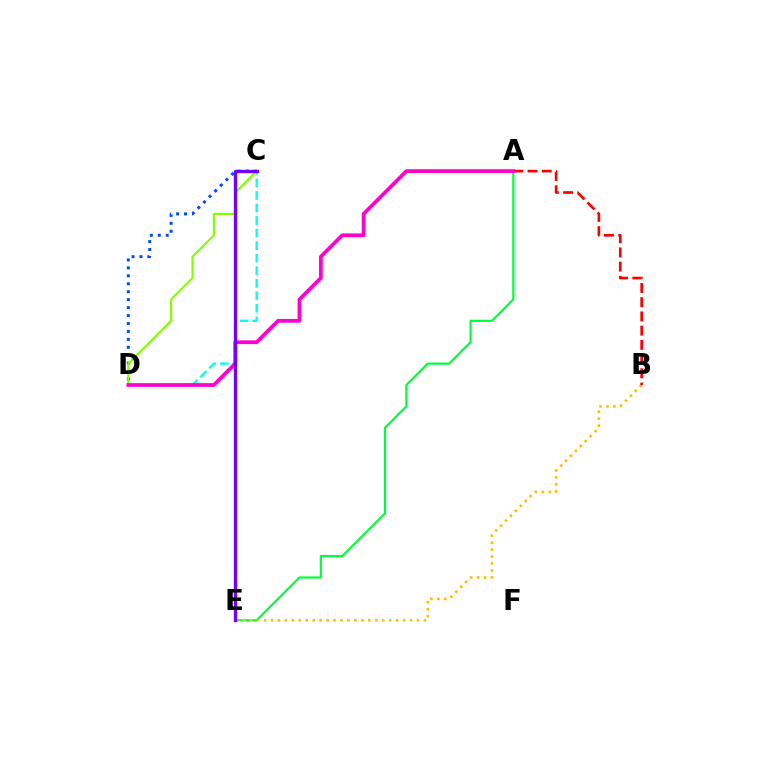{('C', 'D'): [{'color': '#00fff6', 'line_style': 'dashed', 'thickness': 1.7}, {'color': '#004bff', 'line_style': 'dotted', 'thickness': 2.16}, {'color': '#84ff00', 'line_style': 'solid', 'thickness': 1.55}], ('A', 'E'): [{'color': '#00ff39', 'line_style': 'solid', 'thickness': 1.58}], ('B', 'E'): [{'color': '#ffbd00', 'line_style': 'dotted', 'thickness': 1.89}], ('A', 'B'): [{'color': '#ff0000', 'line_style': 'dashed', 'thickness': 1.93}], ('A', 'D'): [{'color': '#ff00cf', 'line_style': 'solid', 'thickness': 2.7}], ('C', 'E'): [{'color': '#7200ff', 'line_style': 'solid', 'thickness': 2.41}]}